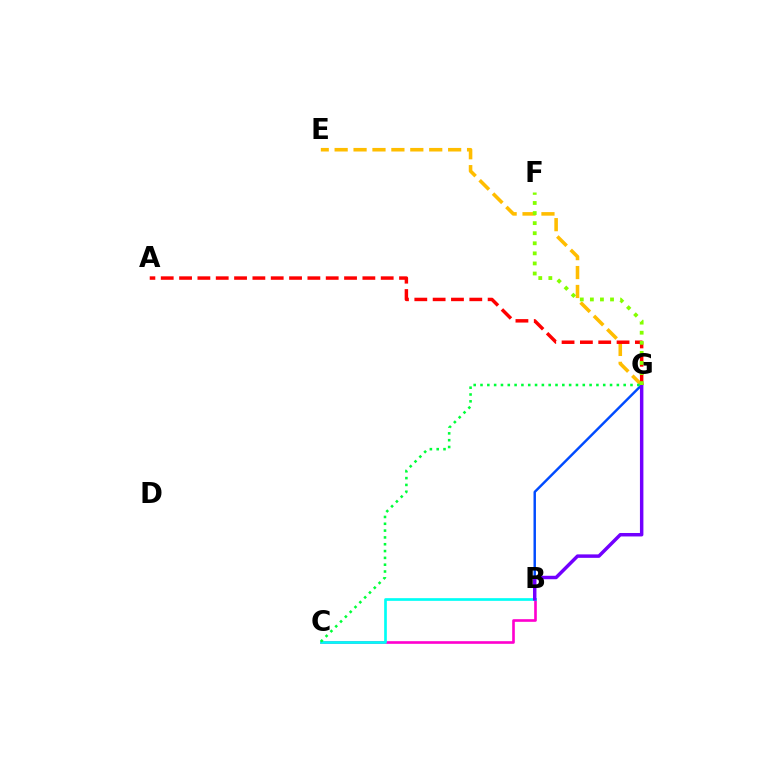{('B', 'C'): [{'color': '#ff00cf', 'line_style': 'solid', 'thickness': 1.9}, {'color': '#00fff6', 'line_style': 'solid', 'thickness': 1.93}], ('E', 'G'): [{'color': '#ffbd00', 'line_style': 'dashed', 'thickness': 2.57}], ('B', 'G'): [{'color': '#004bff', 'line_style': 'solid', 'thickness': 1.76}, {'color': '#7200ff', 'line_style': 'solid', 'thickness': 2.49}], ('A', 'G'): [{'color': '#ff0000', 'line_style': 'dashed', 'thickness': 2.49}], ('F', 'G'): [{'color': '#84ff00', 'line_style': 'dotted', 'thickness': 2.74}], ('C', 'G'): [{'color': '#00ff39', 'line_style': 'dotted', 'thickness': 1.85}]}